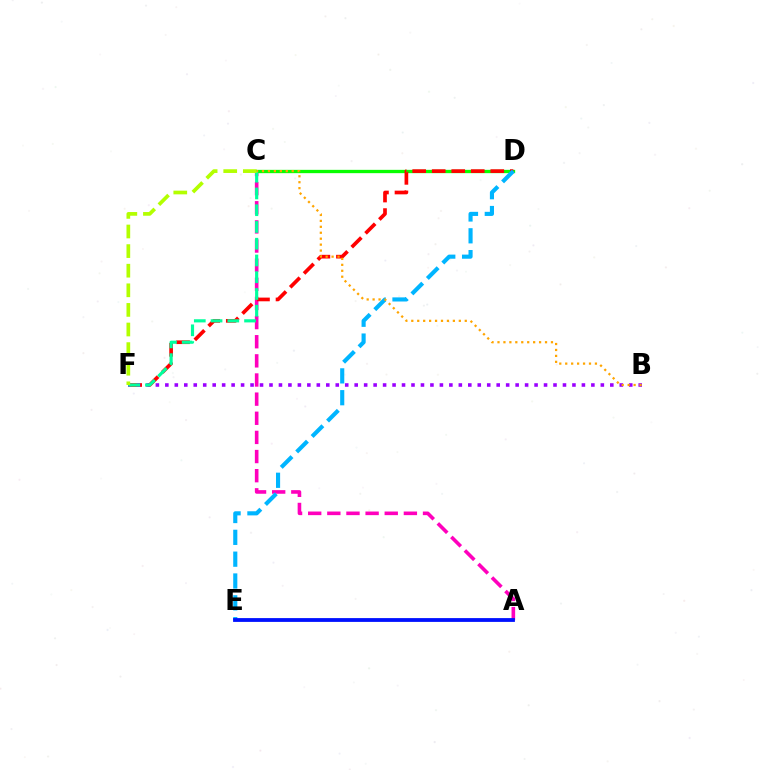{('A', 'C'): [{'color': '#ff00bd', 'line_style': 'dashed', 'thickness': 2.6}], ('C', 'D'): [{'color': '#08ff00', 'line_style': 'solid', 'thickness': 2.39}], ('D', 'F'): [{'color': '#ff0000', 'line_style': 'dashed', 'thickness': 2.65}], ('D', 'E'): [{'color': '#00b5ff', 'line_style': 'dashed', 'thickness': 2.97}], ('A', 'E'): [{'color': '#0010ff', 'line_style': 'solid', 'thickness': 2.74}], ('B', 'F'): [{'color': '#9b00ff', 'line_style': 'dotted', 'thickness': 2.57}], ('C', 'F'): [{'color': '#00ff9d', 'line_style': 'dashed', 'thickness': 2.28}, {'color': '#b3ff00', 'line_style': 'dashed', 'thickness': 2.66}], ('B', 'C'): [{'color': '#ffa500', 'line_style': 'dotted', 'thickness': 1.61}]}